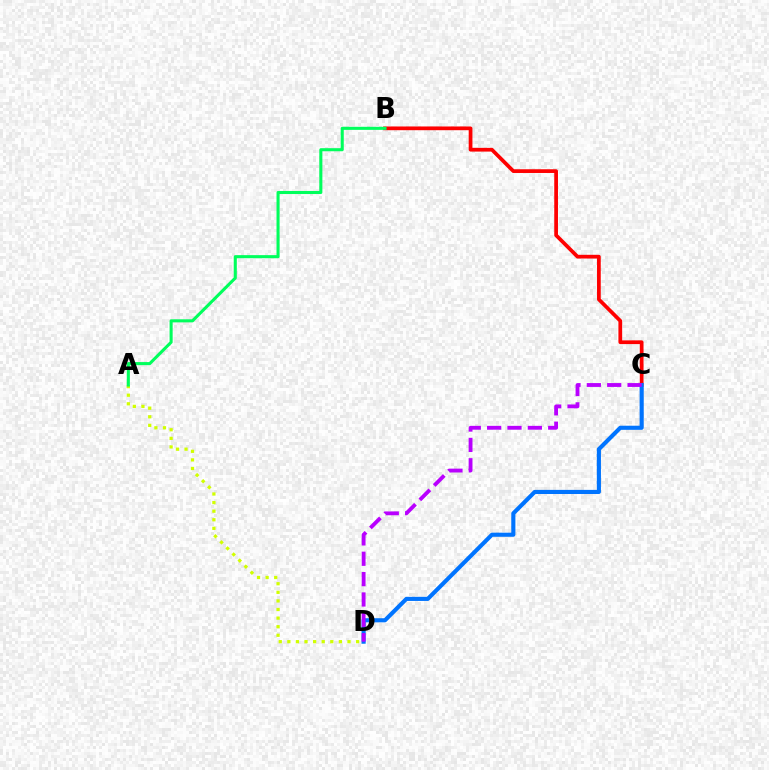{('A', 'D'): [{'color': '#d1ff00', 'line_style': 'dotted', 'thickness': 2.33}], ('B', 'C'): [{'color': '#ff0000', 'line_style': 'solid', 'thickness': 2.68}], ('C', 'D'): [{'color': '#0074ff', 'line_style': 'solid', 'thickness': 2.97}, {'color': '#b900ff', 'line_style': 'dashed', 'thickness': 2.77}], ('A', 'B'): [{'color': '#00ff5c', 'line_style': 'solid', 'thickness': 2.21}]}